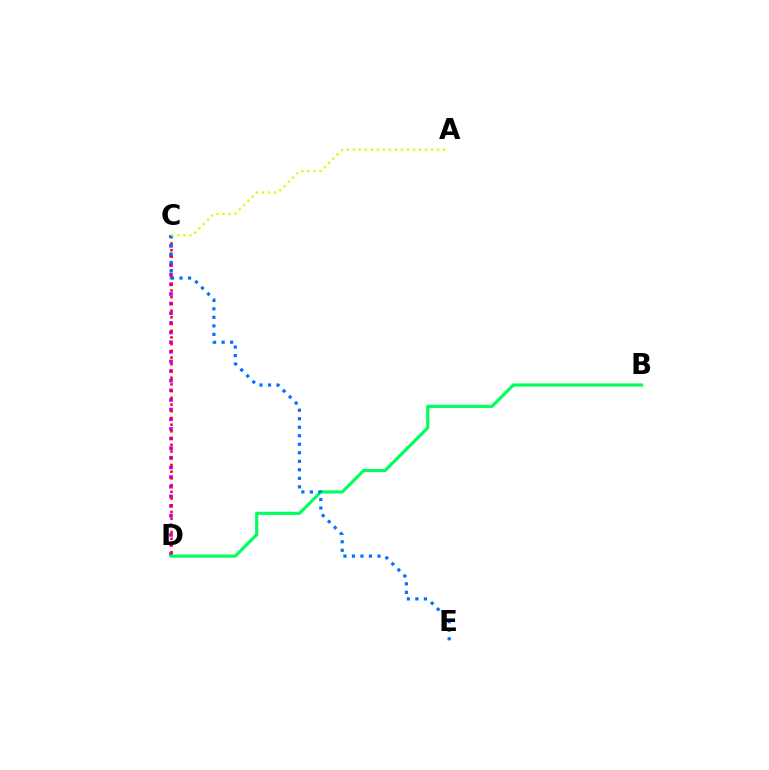{('C', 'D'): [{'color': '#b900ff', 'line_style': 'dotted', 'thickness': 2.62}, {'color': '#ff0000', 'line_style': 'dotted', 'thickness': 1.82}], ('B', 'D'): [{'color': '#00ff5c', 'line_style': 'solid', 'thickness': 2.26}], ('C', 'E'): [{'color': '#0074ff', 'line_style': 'dotted', 'thickness': 2.31}], ('A', 'C'): [{'color': '#d1ff00', 'line_style': 'dotted', 'thickness': 1.64}]}